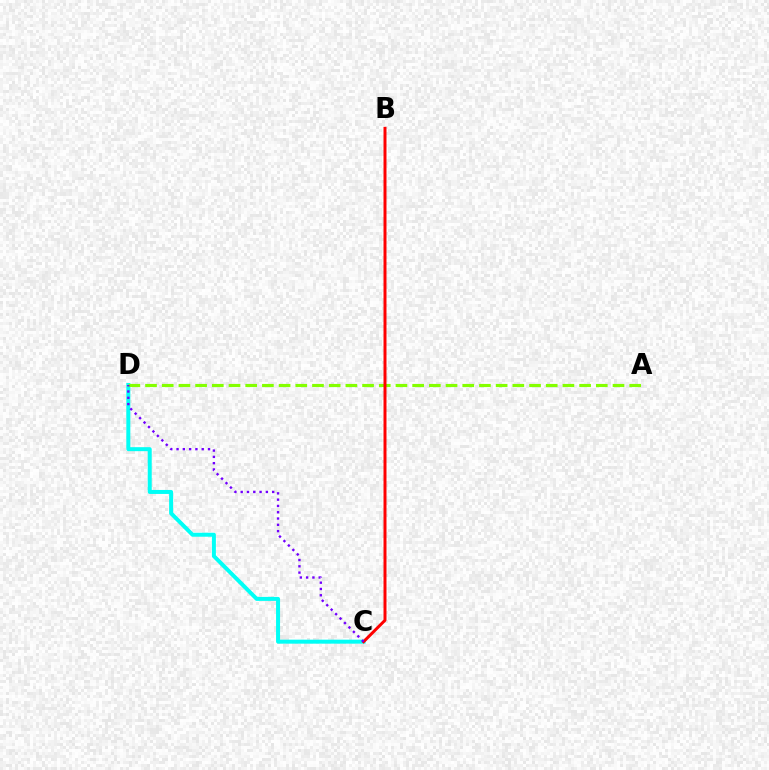{('C', 'D'): [{'color': '#00fff6', 'line_style': 'solid', 'thickness': 2.87}, {'color': '#7200ff', 'line_style': 'dotted', 'thickness': 1.71}], ('A', 'D'): [{'color': '#84ff00', 'line_style': 'dashed', 'thickness': 2.27}], ('B', 'C'): [{'color': '#ff0000', 'line_style': 'solid', 'thickness': 2.14}]}